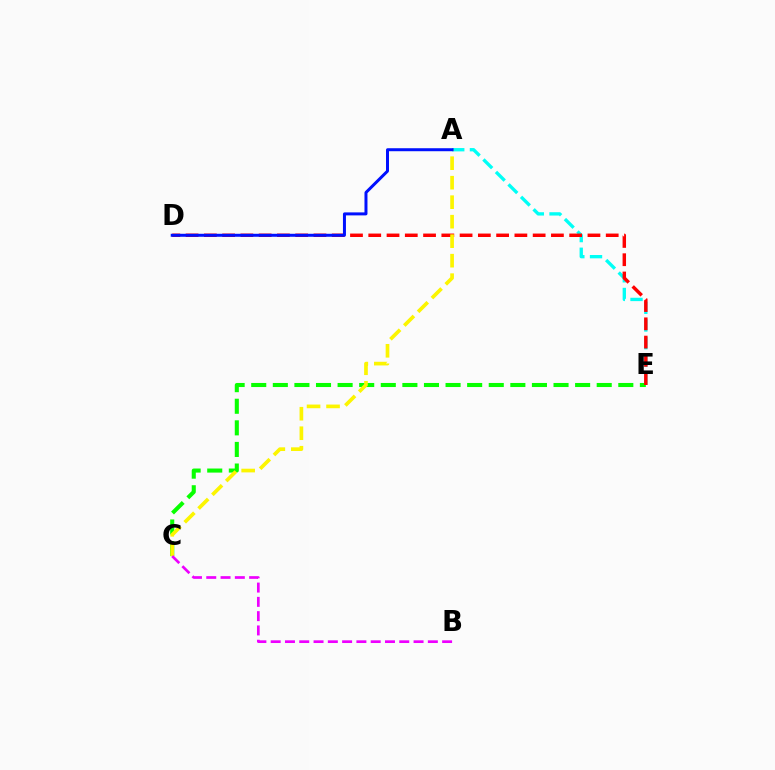{('A', 'E'): [{'color': '#00fff6', 'line_style': 'dashed', 'thickness': 2.4}], ('C', 'E'): [{'color': '#08ff00', 'line_style': 'dashed', 'thickness': 2.93}], ('D', 'E'): [{'color': '#ff0000', 'line_style': 'dashed', 'thickness': 2.48}], ('A', 'C'): [{'color': '#fcf500', 'line_style': 'dashed', 'thickness': 2.65}], ('B', 'C'): [{'color': '#ee00ff', 'line_style': 'dashed', 'thickness': 1.94}], ('A', 'D'): [{'color': '#0010ff', 'line_style': 'solid', 'thickness': 2.15}]}